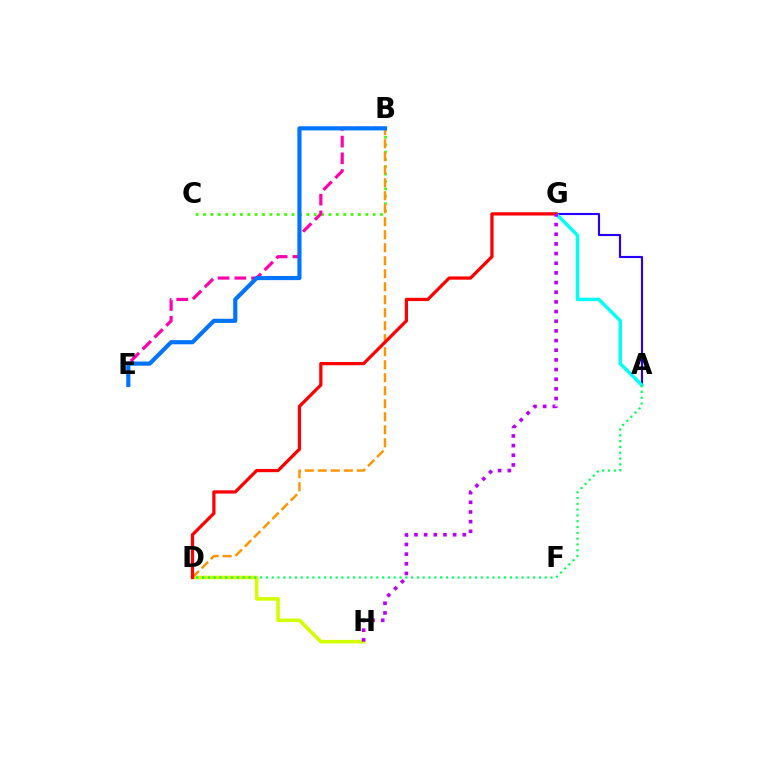{('A', 'G'): [{'color': '#2500ff', 'line_style': 'solid', 'thickness': 1.54}, {'color': '#00fff6', 'line_style': 'solid', 'thickness': 2.49}], ('D', 'H'): [{'color': '#d1ff00', 'line_style': 'solid', 'thickness': 2.56}], ('B', 'C'): [{'color': '#3dff00', 'line_style': 'dotted', 'thickness': 2.0}], ('B', 'E'): [{'color': '#ff00ac', 'line_style': 'dashed', 'thickness': 2.27}, {'color': '#0074ff', 'line_style': 'solid', 'thickness': 2.98}], ('B', 'D'): [{'color': '#ff9400', 'line_style': 'dashed', 'thickness': 1.77}], ('D', 'G'): [{'color': '#ff0000', 'line_style': 'solid', 'thickness': 2.34}], ('A', 'D'): [{'color': '#00ff5c', 'line_style': 'dotted', 'thickness': 1.58}], ('G', 'H'): [{'color': '#b900ff', 'line_style': 'dotted', 'thickness': 2.63}]}